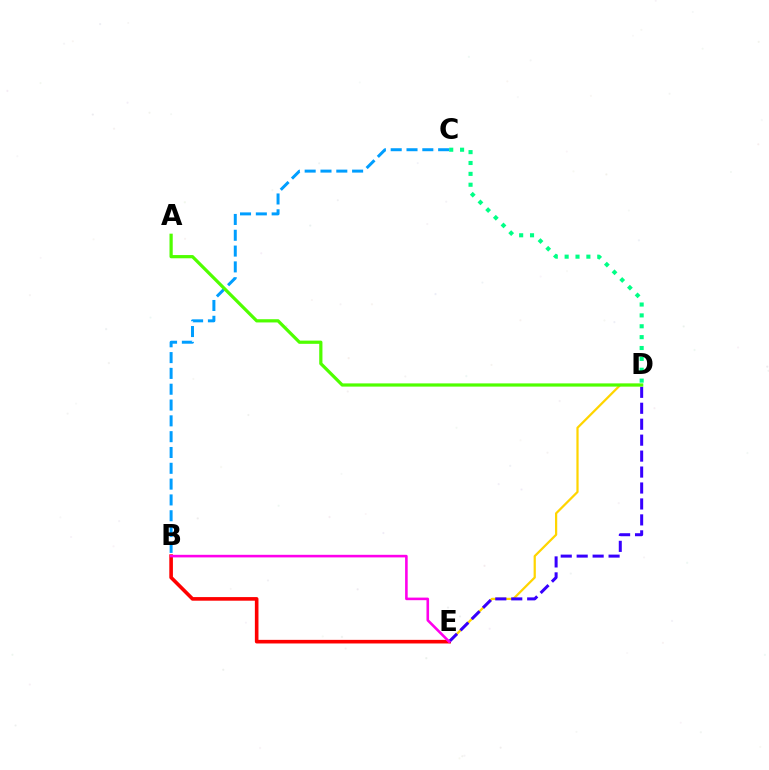{('D', 'E'): [{'color': '#ffd500', 'line_style': 'solid', 'thickness': 1.61}, {'color': '#3700ff', 'line_style': 'dashed', 'thickness': 2.17}], ('B', 'E'): [{'color': '#ff0000', 'line_style': 'solid', 'thickness': 2.6}, {'color': '#ff00ed', 'line_style': 'solid', 'thickness': 1.87}], ('C', 'D'): [{'color': '#00ff86', 'line_style': 'dotted', 'thickness': 2.95}], ('B', 'C'): [{'color': '#009eff', 'line_style': 'dashed', 'thickness': 2.15}], ('A', 'D'): [{'color': '#4fff00', 'line_style': 'solid', 'thickness': 2.32}]}